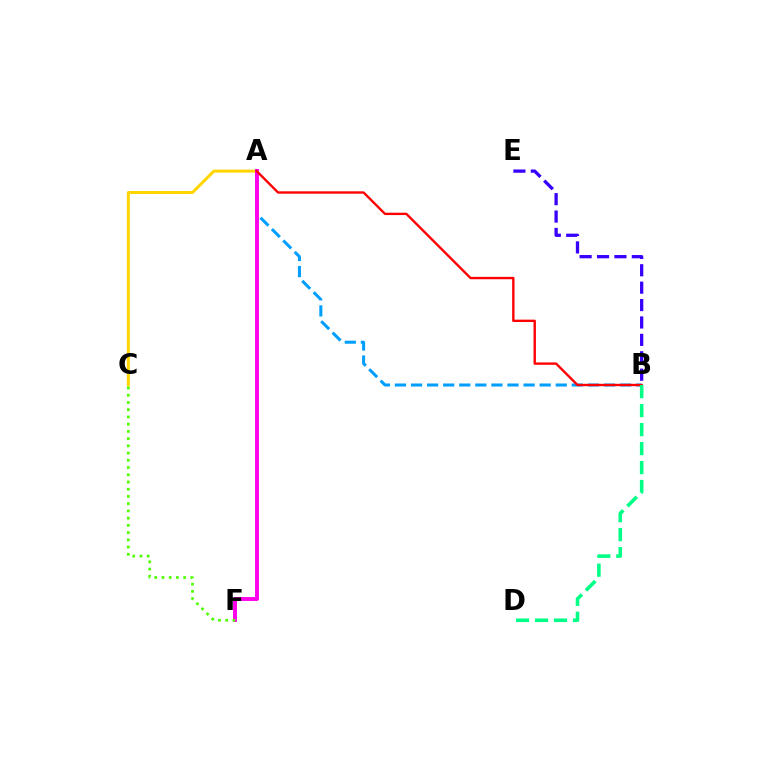{('A', 'C'): [{'color': '#ffd500', 'line_style': 'solid', 'thickness': 2.16}], ('A', 'B'): [{'color': '#009eff', 'line_style': 'dashed', 'thickness': 2.18}, {'color': '#ff0000', 'line_style': 'solid', 'thickness': 1.7}], ('A', 'F'): [{'color': '#ff00ed', 'line_style': 'solid', 'thickness': 2.83}], ('B', 'D'): [{'color': '#00ff86', 'line_style': 'dashed', 'thickness': 2.58}], ('B', 'E'): [{'color': '#3700ff', 'line_style': 'dashed', 'thickness': 2.36}], ('C', 'F'): [{'color': '#4fff00', 'line_style': 'dotted', 'thickness': 1.96}]}